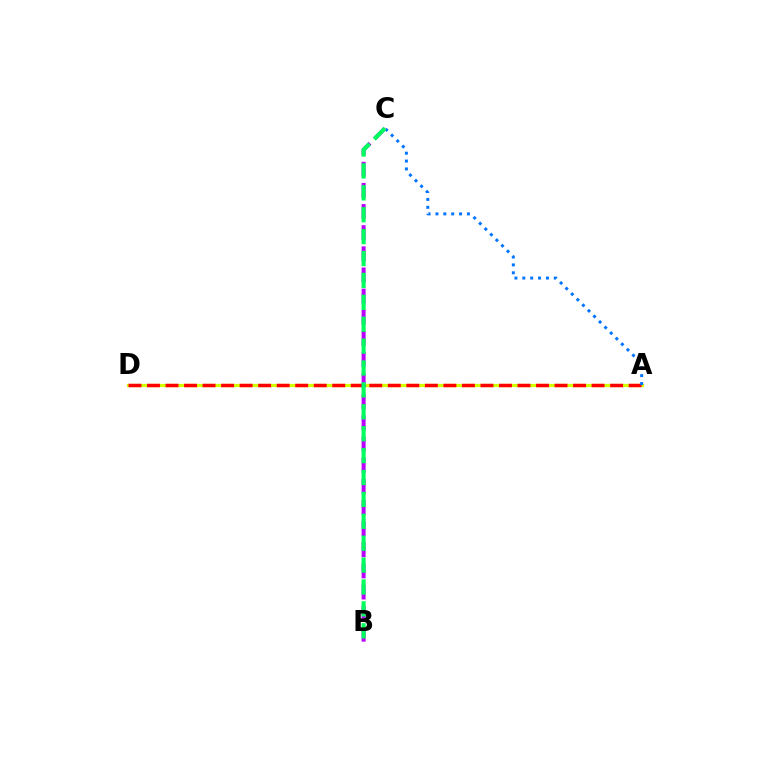{('A', 'D'): [{'color': '#d1ff00', 'line_style': 'solid', 'thickness': 2.33}, {'color': '#ff0000', 'line_style': 'dashed', 'thickness': 2.52}], ('A', 'C'): [{'color': '#0074ff', 'line_style': 'dotted', 'thickness': 2.14}], ('B', 'C'): [{'color': '#b900ff', 'line_style': 'dashed', 'thickness': 2.87}, {'color': '#00ff5c', 'line_style': 'dashed', 'thickness': 2.97}]}